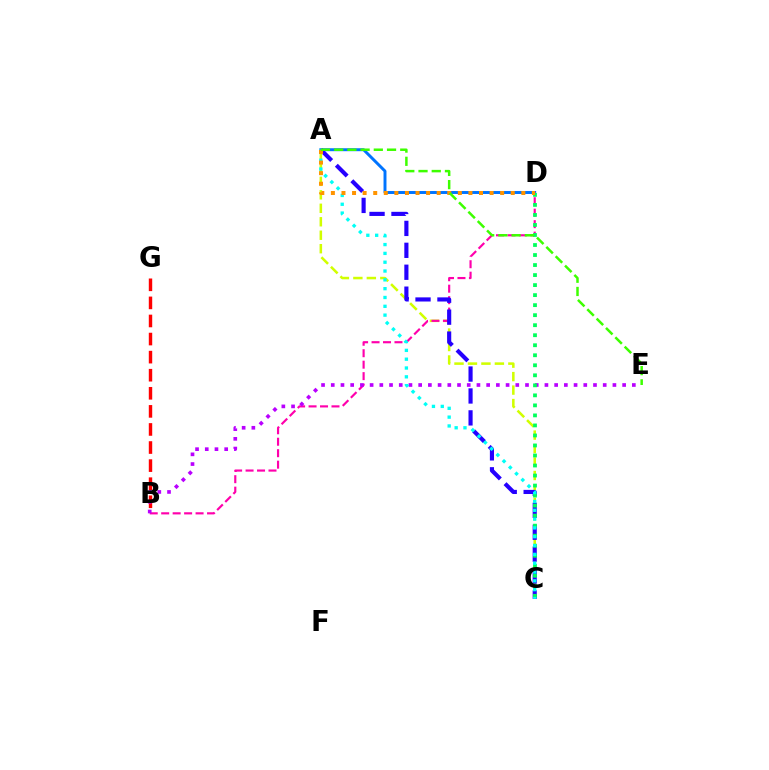{('A', 'D'): [{'color': '#0074ff', 'line_style': 'solid', 'thickness': 2.12}, {'color': '#ff9400', 'line_style': 'dotted', 'thickness': 2.87}], ('B', 'G'): [{'color': '#ff0000', 'line_style': 'dashed', 'thickness': 2.46}], ('A', 'C'): [{'color': '#d1ff00', 'line_style': 'dashed', 'thickness': 1.83}, {'color': '#2500ff', 'line_style': 'dashed', 'thickness': 2.98}, {'color': '#00fff6', 'line_style': 'dotted', 'thickness': 2.4}], ('B', 'D'): [{'color': '#ff00ac', 'line_style': 'dashed', 'thickness': 1.56}], ('B', 'E'): [{'color': '#b900ff', 'line_style': 'dotted', 'thickness': 2.64}], ('C', 'D'): [{'color': '#00ff5c', 'line_style': 'dotted', 'thickness': 2.72}], ('A', 'E'): [{'color': '#3dff00', 'line_style': 'dashed', 'thickness': 1.8}]}